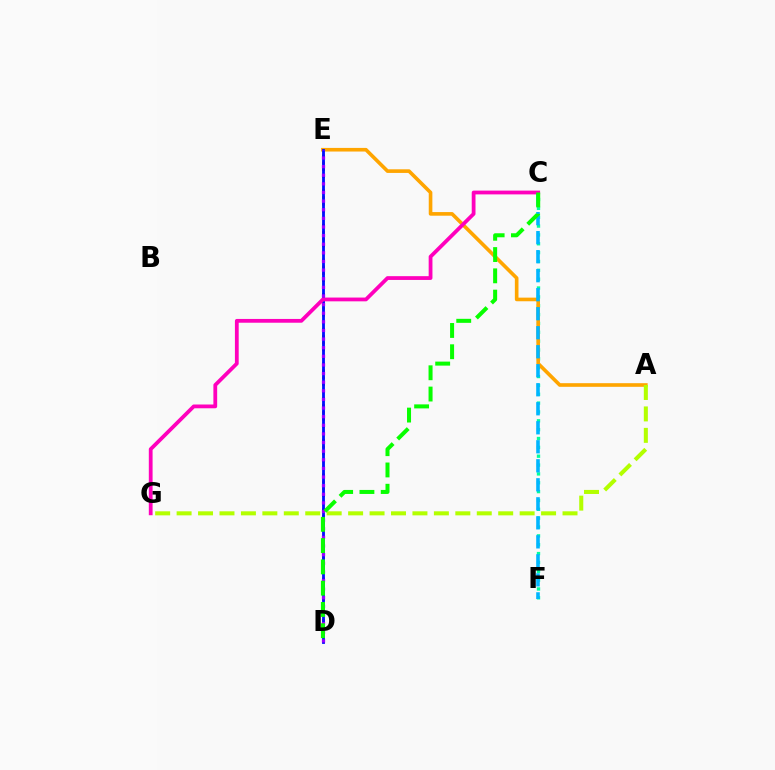{('C', 'F'): [{'color': '#00ff9d', 'line_style': 'dotted', 'thickness': 2.4}, {'color': '#00b5ff', 'line_style': 'dashed', 'thickness': 2.58}], ('A', 'E'): [{'color': '#ffa500', 'line_style': 'solid', 'thickness': 2.61}], ('D', 'E'): [{'color': '#ff0000', 'line_style': 'dotted', 'thickness': 1.88}, {'color': '#0010ff', 'line_style': 'solid', 'thickness': 2.03}, {'color': '#9b00ff', 'line_style': 'dotted', 'thickness': 2.34}], ('C', 'G'): [{'color': '#ff00bd', 'line_style': 'solid', 'thickness': 2.72}], ('A', 'G'): [{'color': '#b3ff00', 'line_style': 'dashed', 'thickness': 2.91}], ('C', 'D'): [{'color': '#08ff00', 'line_style': 'dashed', 'thickness': 2.89}]}